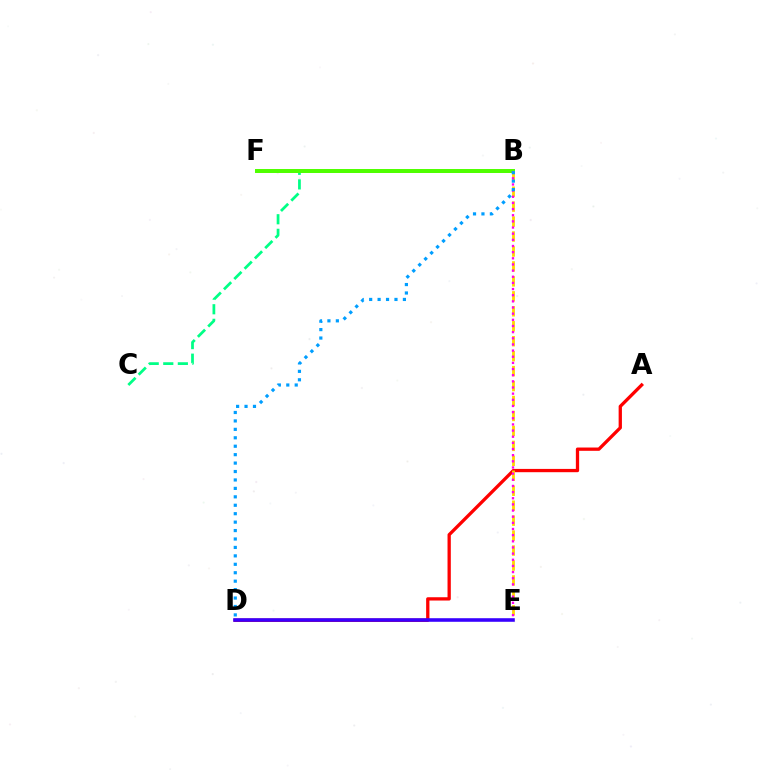{('A', 'D'): [{'color': '#ff0000', 'line_style': 'solid', 'thickness': 2.37}], ('B', 'C'): [{'color': '#00ff86', 'line_style': 'dashed', 'thickness': 1.98}], ('B', 'F'): [{'color': '#4fff00', 'line_style': 'solid', 'thickness': 2.86}], ('B', 'E'): [{'color': '#ffd500', 'line_style': 'dashed', 'thickness': 2.03}, {'color': '#ff00ed', 'line_style': 'dotted', 'thickness': 1.67}], ('D', 'E'): [{'color': '#3700ff', 'line_style': 'solid', 'thickness': 2.58}], ('B', 'D'): [{'color': '#009eff', 'line_style': 'dotted', 'thickness': 2.29}]}